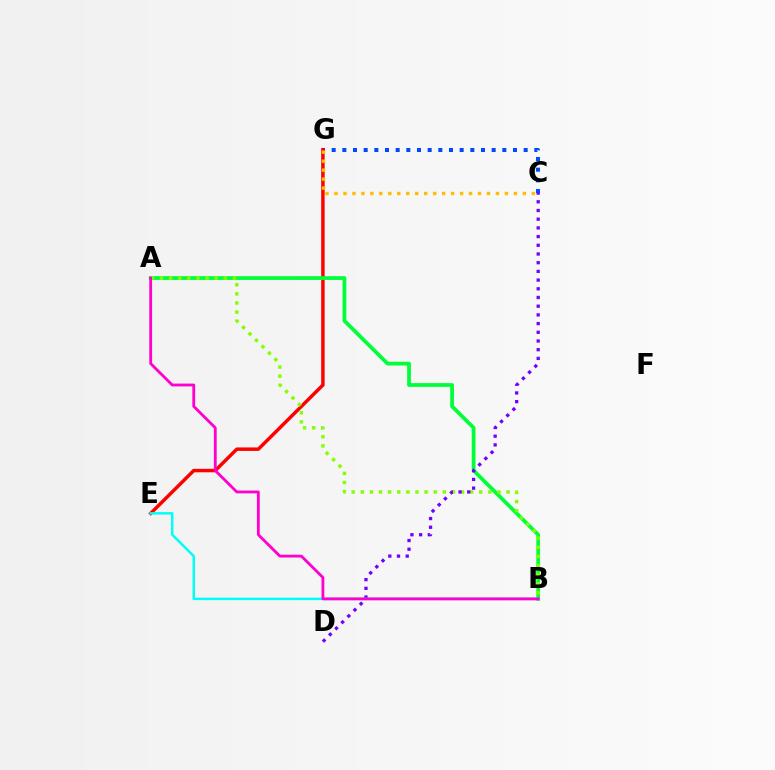{('C', 'G'): [{'color': '#004bff', 'line_style': 'dotted', 'thickness': 2.9}, {'color': '#ffbd00', 'line_style': 'dotted', 'thickness': 2.44}], ('E', 'G'): [{'color': '#ff0000', 'line_style': 'solid', 'thickness': 2.49}], ('A', 'B'): [{'color': '#00ff39', 'line_style': 'solid', 'thickness': 2.71}, {'color': '#84ff00', 'line_style': 'dotted', 'thickness': 2.48}, {'color': '#ff00cf', 'line_style': 'solid', 'thickness': 2.03}], ('C', 'D'): [{'color': '#7200ff', 'line_style': 'dotted', 'thickness': 2.36}], ('B', 'E'): [{'color': '#00fff6', 'line_style': 'solid', 'thickness': 1.78}]}